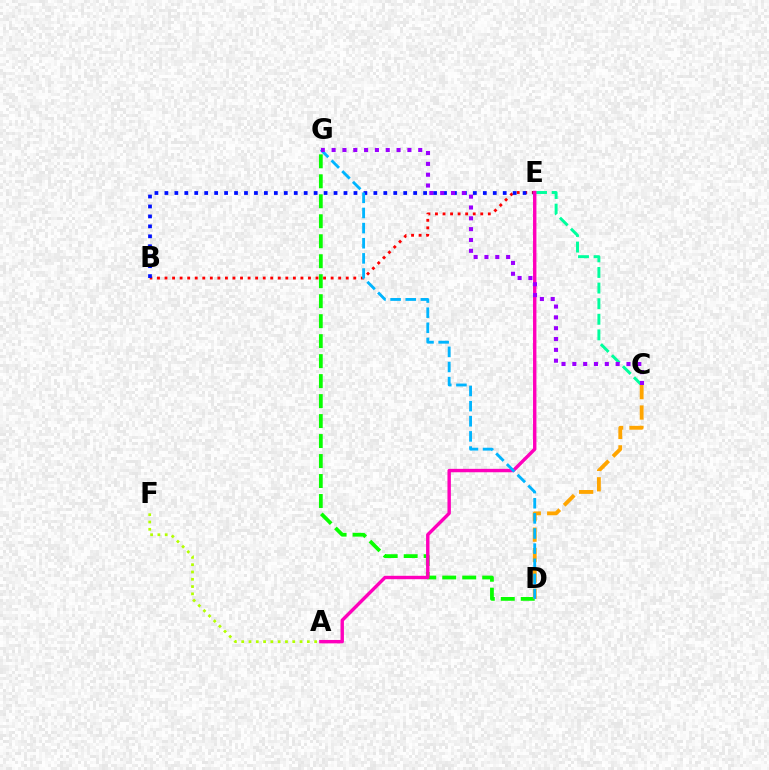{('C', 'E'): [{'color': '#00ff9d', 'line_style': 'dashed', 'thickness': 2.12}], ('A', 'F'): [{'color': '#b3ff00', 'line_style': 'dotted', 'thickness': 1.98}], ('D', 'G'): [{'color': '#08ff00', 'line_style': 'dashed', 'thickness': 2.71}, {'color': '#00b5ff', 'line_style': 'dashed', 'thickness': 2.06}], ('B', 'E'): [{'color': '#ff0000', 'line_style': 'dotted', 'thickness': 2.05}, {'color': '#0010ff', 'line_style': 'dotted', 'thickness': 2.7}], ('A', 'E'): [{'color': '#ff00bd', 'line_style': 'solid', 'thickness': 2.45}], ('C', 'D'): [{'color': '#ffa500', 'line_style': 'dashed', 'thickness': 2.77}], ('C', 'G'): [{'color': '#9b00ff', 'line_style': 'dotted', 'thickness': 2.94}]}